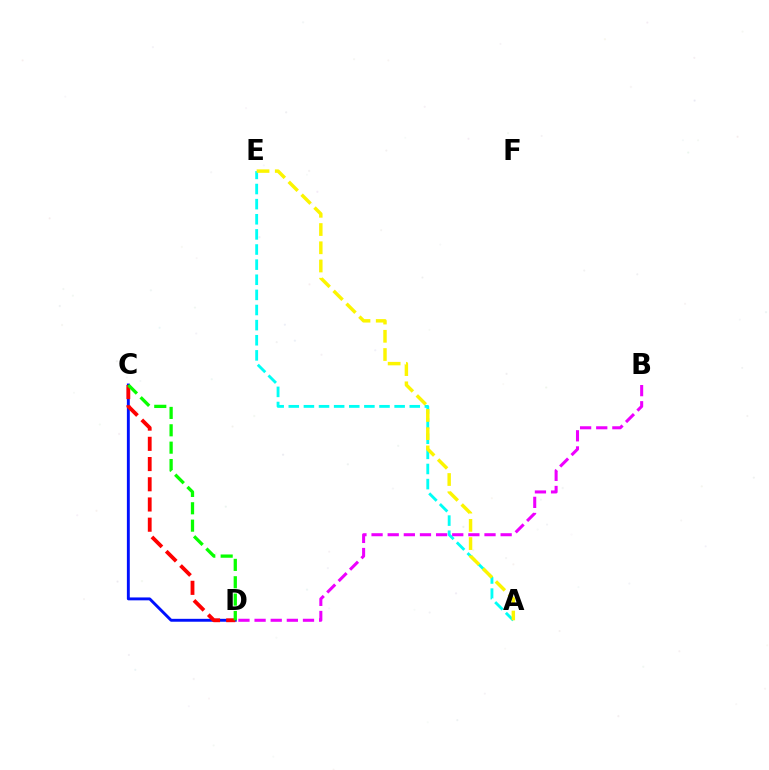{('A', 'E'): [{'color': '#00fff6', 'line_style': 'dashed', 'thickness': 2.05}, {'color': '#fcf500', 'line_style': 'dashed', 'thickness': 2.48}], ('C', 'D'): [{'color': '#0010ff', 'line_style': 'solid', 'thickness': 2.09}, {'color': '#ff0000', 'line_style': 'dashed', 'thickness': 2.75}, {'color': '#08ff00', 'line_style': 'dashed', 'thickness': 2.36}], ('B', 'D'): [{'color': '#ee00ff', 'line_style': 'dashed', 'thickness': 2.19}]}